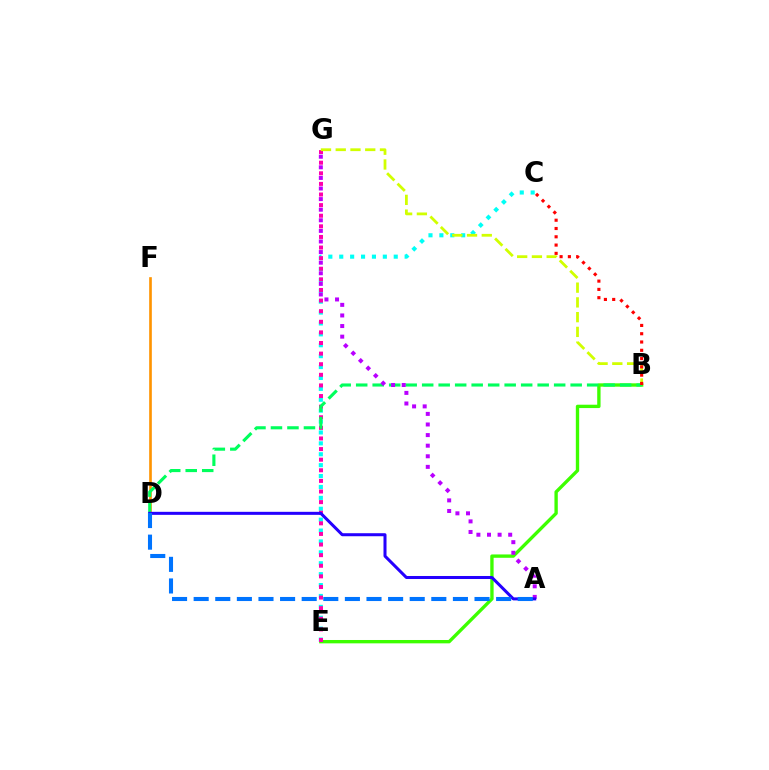{('C', 'E'): [{'color': '#00fff6', 'line_style': 'dotted', 'thickness': 2.96}], ('D', 'F'): [{'color': '#ff9400', 'line_style': 'solid', 'thickness': 1.91}], ('B', 'E'): [{'color': '#3dff00', 'line_style': 'solid', 'thickness': 2.41}], ('E', 'G'): [{'color': '#ff00ac', 'line_style': 'dotted', 'thickness': 2.88}], ('B', 'D'): [{'color': '#00ff5c', 'line_style': 'dashed', 'thickness': 2.24}], ('B', 'G'): [{'color': '#d1ff00', 'line_style': 'dashed', 'thickness': 2.0}], ('B', 'C'): [{'color': '#ff0000', 'line_style': 'dotted', 'thickness': 2.25}], ('A', 'G'): [{'color': '#b900ff', 'line_style': 'dotted', 'thickness': 2.88}], ('A', 'D'): [{'color': '#2500ff', 'line_style': 'solid', 'thickness': 2.18}, {'color': '#0074ff', 'line_style': 'dashed', 'thickness': 2.93}]}